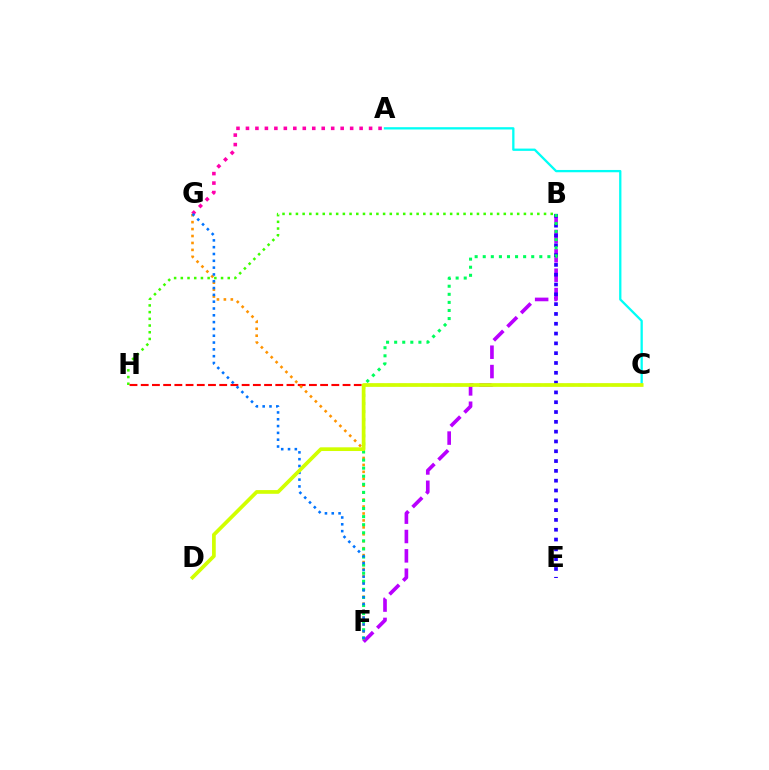{('B', 'H'): [{'color': '#3dff00', 'line_style': 'dotted', 'thickness': 1.82}], ('A', 'G'): [{'color': '#ff00ac', 'line_style': 'dotted', 'thickness': 2.57}], ('B', 'F'): [{'color': '#b900ff', 'line_style': 'dashed', 'thickness': 2.63}, {'color': '#00ff5c', 'line_style': 'dotted', 'thickness': 2.2}], ('C', 'H'): [{'color': '#ff0000', 'line_style': 'dashed', 'thickness': 1.52}], ('B', 'E'): [{'color': '#2500ff', 'line_style': 'dotted', 'thickness': 2.66}], ('F', 'G'): [{'color': '#ff9400', 'line_style': 'dotted', 'thickness': 1.89}, {'color': '#0074ff', 'line_style': 'dotted', 'thickness': 1.85}], ('A', 'C'): [{'color': '#00fff6', 'line_style': 'solid', 'thickness': 1.65}], ('C', 'D'): [{'color': '#d1ff00', 'line_style': 'solid', 'thickness': 2.67}]}